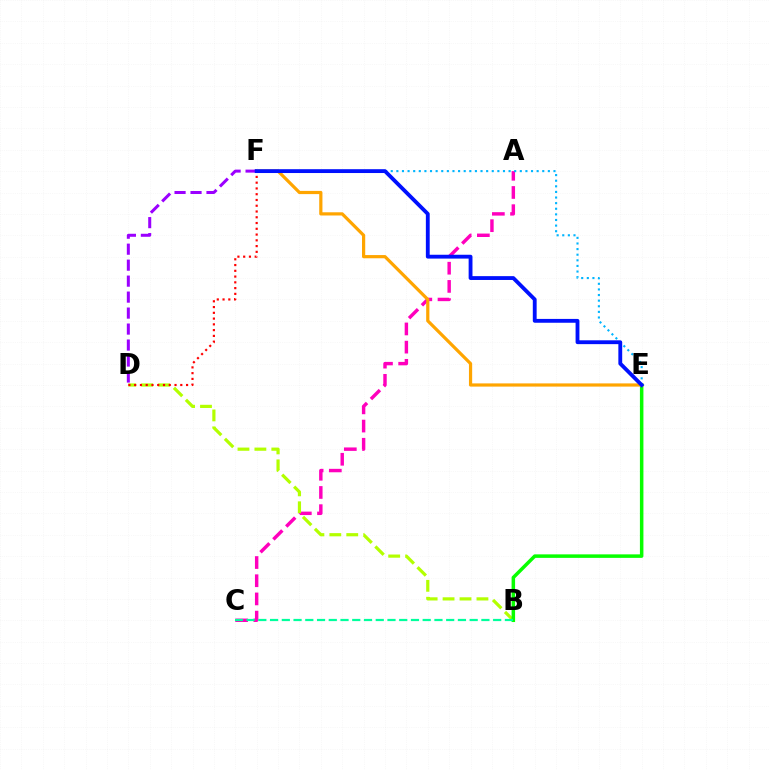{('A', 'C'): [{'color': '#ff00bd', 'line_style': 'dashed', 'thickness': 2.47}], ('B', 'D'): [{'color': '#b3ff00', 'line_style': 'dashed', 'thickness': 2.3}], ('B', 'E'): [{'color': '#08ff00', 'line_style': 'solid', 'thickness': 2.52}], ('D', 'F'): [{'color': '#ff0000', 'line_style': 'dotted', 'thickness': 1.57}, {'color': '#9b00ff', 'line_style': 'dashed', 'thickness': 2.17}], ('E', 'F'): [{'color': '#ffa500', 'line_style': 'solid', 'thickness': 2.31}, {'color': '#00b5ff', 'line_style': 'dotted', 'thickness': 1.52}, {'color': '#0010ff', 'line_style': 'solid', 'thickness': 2.76}], ('B', 'C'): [{'color': '#00ff9d', 'line_style': 'dashed', 'thickness': 1.6}]}